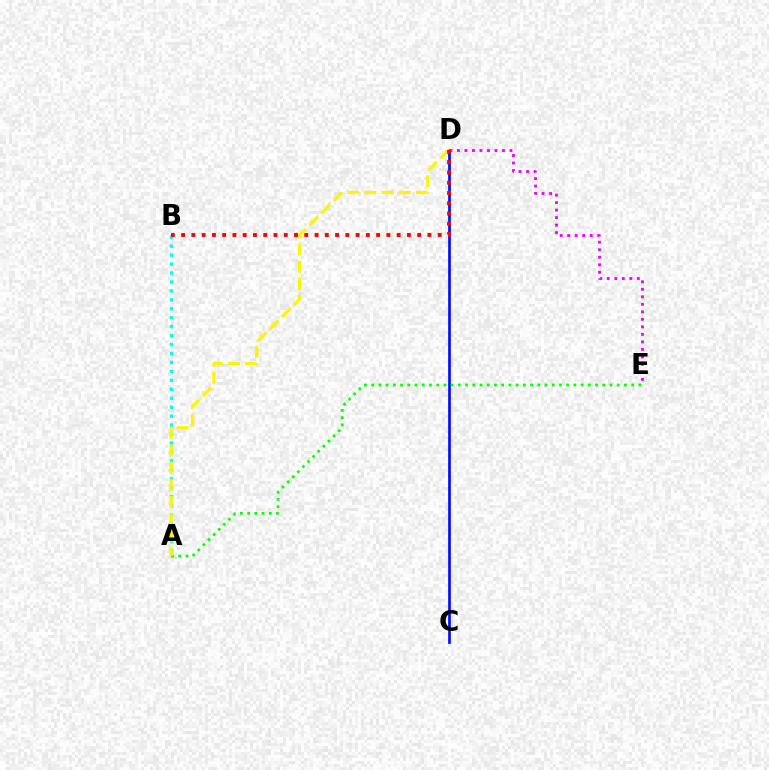{('C', 'D'): [{'color': '#0010ff', 'line_style': 'solid', 'thickness': 1.95}], ('A', 'B'): [{'color': '#00fff6', 'line_style': 'dotted', 'thickness': 2.43}], ('A', 'E'): [{'color': '#08ff00', 'line_style': 'dotted', 'thickness': 1.96}], ('D', 'E'): [{'color': '#ee00ff', 'line_style': 'dotted', 'thickness': 2.04}], ('A', 'D'): [{'color': '#fcf500', 'line_style': 'dashed', 'thickness': 2.33}], ('B', 'D'): [{'color': '#ff0000', 'line_style': 'dotted', 'thickness': 2.79}]}